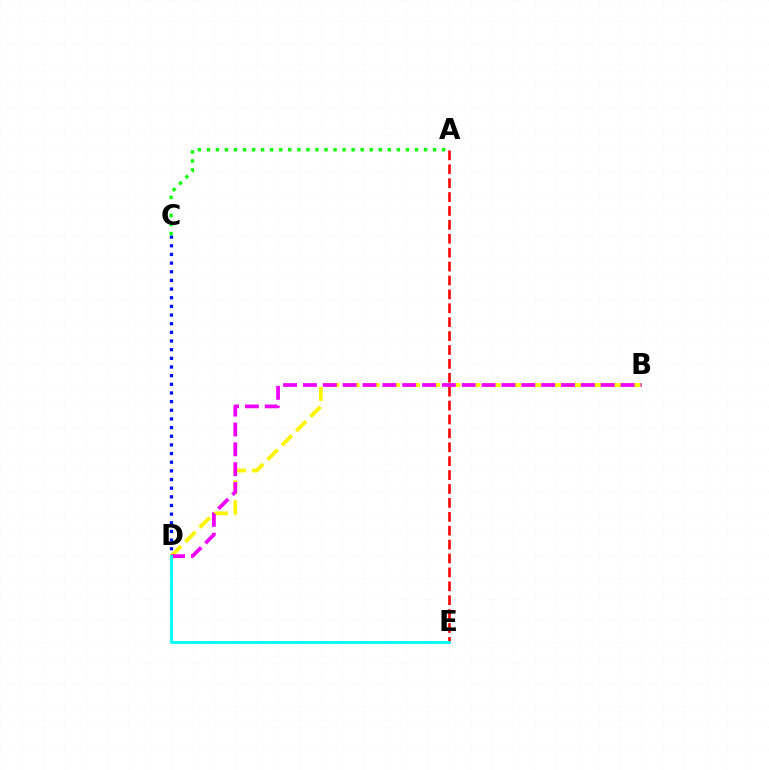{('C', 'D'): [{'color': '#0010ff', 'line_style': 'dotted', 'thickness': 2.35}], ('B', 'D'): [{'color': '#fcf500', 'line_style': 'dashed', 'thickness': 2.74}, {'color': '#ee00ff', 'line_style': 'dashed', 'thickness': 2.7}], ('A', 'C'): [{'color': '#08ff00', 'line_style': 'dotted', 'thickness': 2.46}], ('A', 'E'): [{'color': '#ff0000', 'line_style': 'dashed', 'thickness': 1.89}], ('D', 'E'): [{'color': '#00fff6', 'line_style': 'solid', 'thickness': 2.06}]}